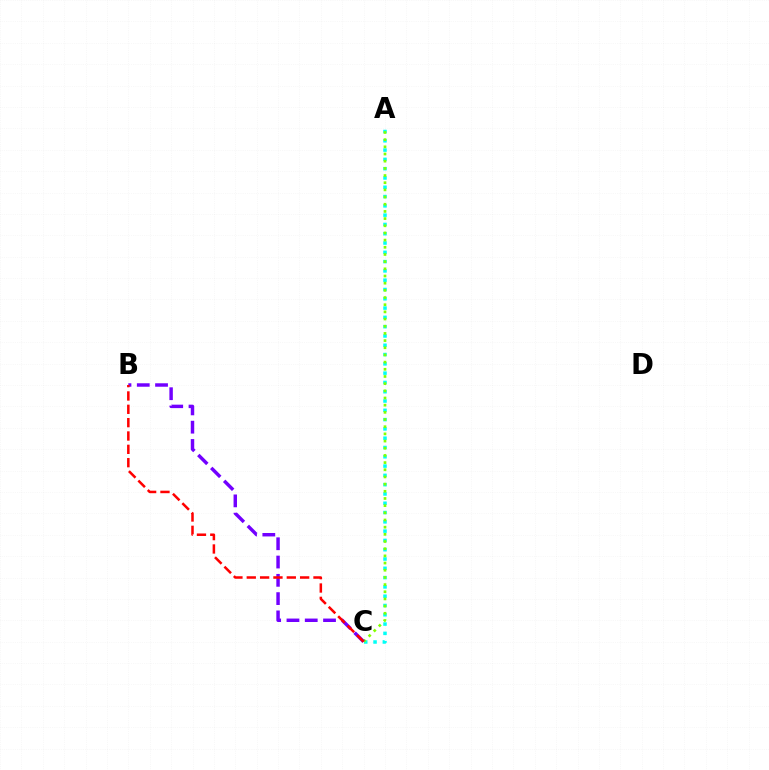{('A', 'C'): [{'color': '#00fff6', 'line_style': 'dotted', 'thickness': 2.53}, {'color': '#84ff00', 'line_style': 'dotted', 'thickness': 1.95}], ('B', 'C'): [{'color': '#7200ff', 'line_style': 'dashed', 'thickness': 2.48}, {'color': '#ff0000', 'line_style': 'dashed', 'thickness': 1.81}]}